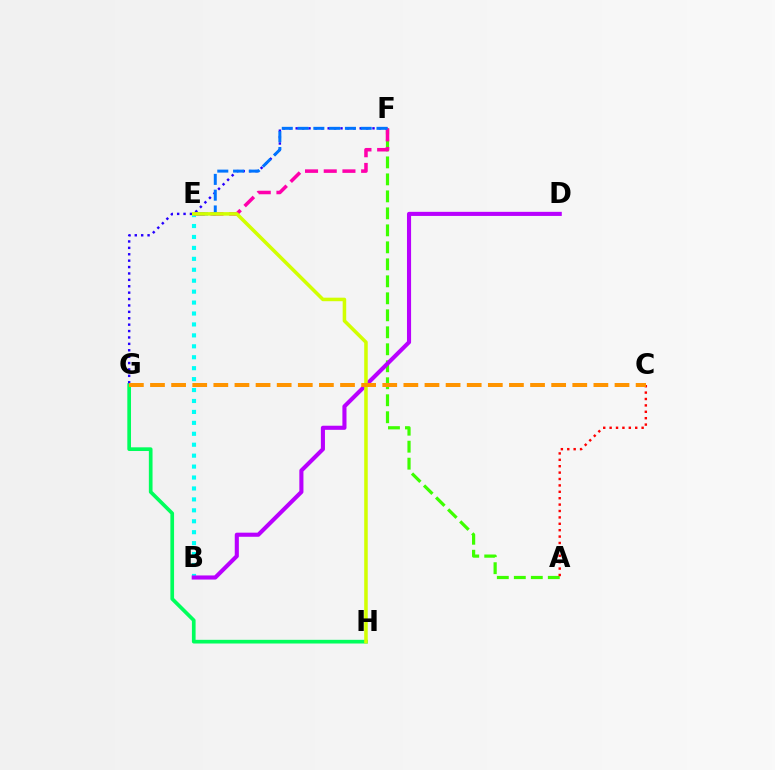{('A', 'F'): [{'color': '#3dff00', 'line_style': 'dashed', 'thickness': 2.31}], ('B', 'E'): [{'color': '#00fff6', 'line_style': 'dotted', 'thickness': 2.97}], ('G', 'H'): [{'color': '#00ff5c', 'line_style': 'solid', 'thickness': 2.65}], ('B', 'D'): [{'color': '#b900ff', 'line_style': 'solid', 'thickness': 2.95}], ('F', 'G'): [{'color': '#2500ff', 'line_style': 'dotted', 'thickness': 1.74}], ('E', 'F'): [{'color': '#ff00ac', 'line_style': 'dashed', 'thickness': 2.54}, {'color': '#0074ff', 'line_style': 'dashed', 'thickness': 2.14}], ('E', 'H'): [{'color': '#d1ff00', 'line_style': 'solid', 'thickness': 2.54}], ('A', 'C'): [{'color': '#ff0000', 'line_style': 'dotted', 'thickness': 1.74}], ('C', 'G'): [{'color': '#ff9400', 'line_style': 'dashed', 'thickness': 2.87}]}